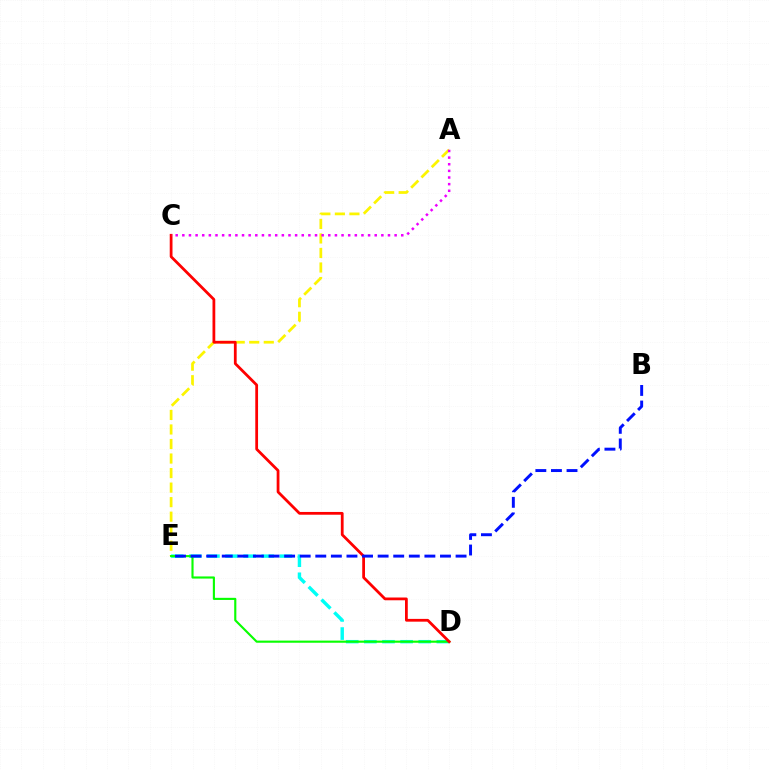{('A', 'E'): [{'color': '#fcf500', 'line_style': 'dashed', 'thickness': 1.97}], ('D', 'E'): [{'color': '#00fff6', 'line_style': 'dashed', 'thickness': 2.46}, {'color': '#08ff00', 'line_style': 'solid', 'thickness': 1.54}], ('C', 'D'): [{'color': '#ff0000', 'line_style': 'solid', 'thickness': 2.0}], ('B', 'E'): [{'color': '#0010ff', 'line_style': 'dashed', 'thickness': 2.12}], ('A', 'C'): [{'color': '#ee00ff', 'line_style': 'dotted', 'thickness': 1.8}]}